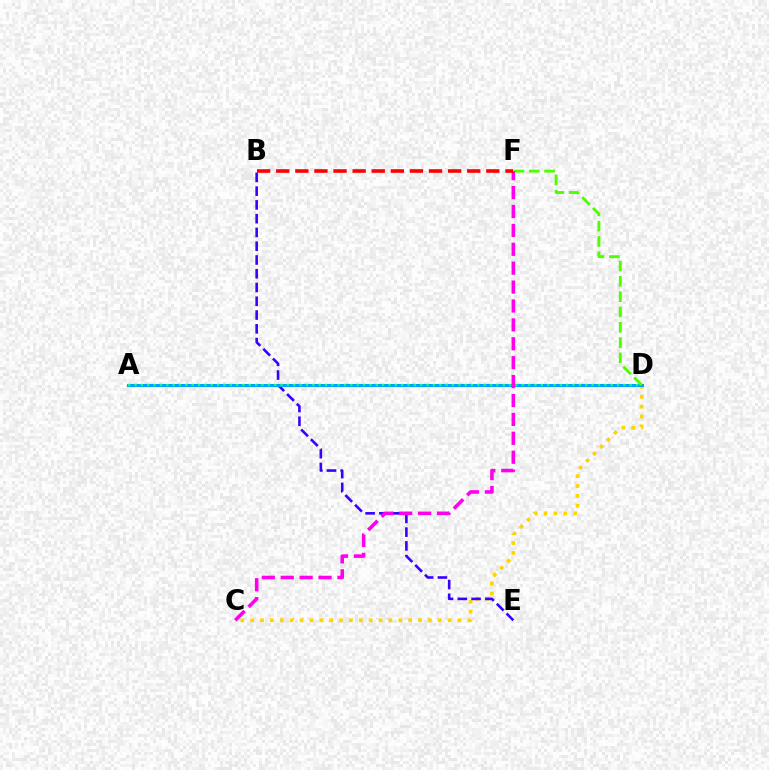{('C', 'D'): [{'color': '#ffd500', 'line_style': 'dotted', 'thickness': 2.68}], ('B', 'E'): [{'color': '#3700ff', 'line_style': 'dashed', 'thickness': 1.87}], ('A', 'D'): [{'color': '#009eff', 'line_style': 'solid', 'thickness': 2.14}, {'color': '#00ff86', 'line_style': 'dotted', 'thickness': 1.72}], ('D', 'F'): [{'color': '#4fff00', 'line_style': 'dashed', 'thickness': 2.08}], ('C', 'F'): [{'color': '#ff00ed', 'line_style': 'dashed', 'thickness': 2.57}], ('B', 'F'): [{'color': '#ff0000', 'line_style': 'dashed', 'thickness': 2.59}]}